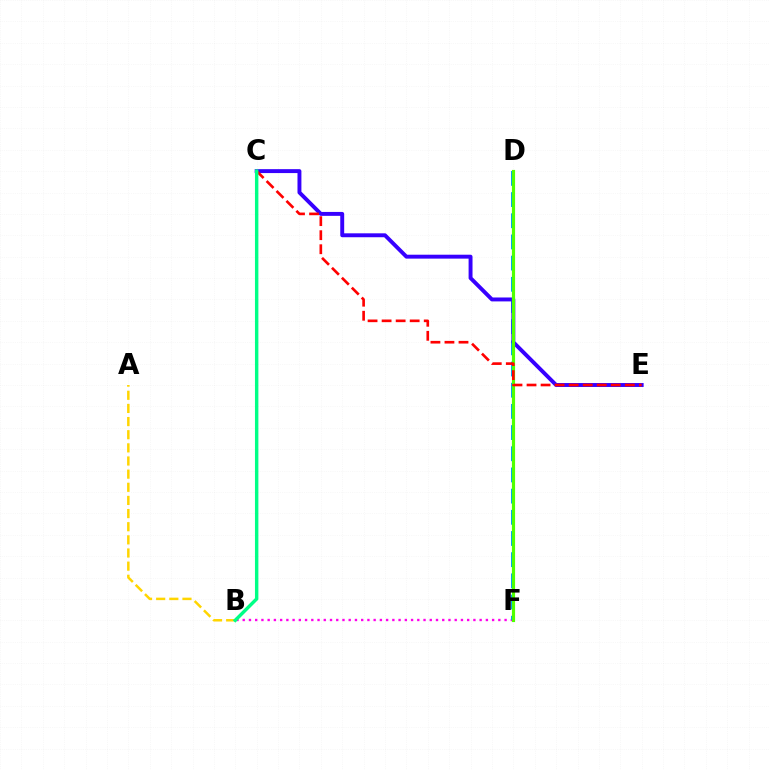{('B', 'F'): [{'color': '#ff00ed', 'line_style': 'dotted', 'thickness': 1.69}], ('D', 'F'): [{'color': '#009eff', 'line_style': 'dashed', 'thickness': 2.88}, {'color': '#4fff00', 'line_style': 'solid', 'thickness': 2.28}], ('C', 'E'): [{'color': '#3700ff', 'line_style': 'solid', 'thickness': 2.82}, {'color': '#ff0000', 'line_style': 'dashed', 'thickness': 1.91}], ('A', 'B'): [{'color': '#ffd500', 'line_style': 'dashed', 'thickness': 1.79}], ('B', 'C'): [{'color': '#00ff86', 'line_style': 'solid', 'thickness': 2.46}]}